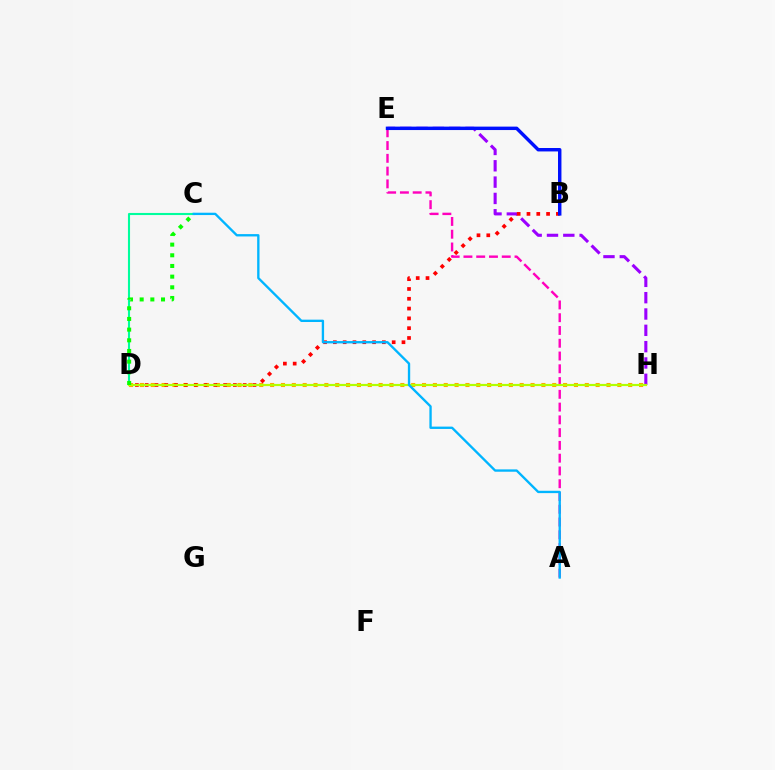{('E', 'H'): [{'color': '#9b00ff', 'line_style': 'dashed', 'thickness': 2.22}], ('D', 'H'): [{'color': '#ffa500', 'line_style': 'dotted', 'thickness': 2.95}, {'color': '#b3ff00', 'line_style': 'solid', 'thickness': 1.57}], ('A', 'E'): [{'color': '#ff00bd', 'line_style': 'dashed', 'thickness': 1.73}], ('B', 'D'): [{'color': '#ff0000', 'line_style': 'dotted', 'thickness': 2.66}], ('C', 'D'): [{'color': '#00ff9d', 'line_style': 'solid', 'thickness': 1.51}, {'color': '#08ff00', 'line_style': 'dotted', 'thickness': 2.9}], ('B', 'E'): [{'color': '#0010ff', 'line_style': 'solid', 'thickness': 2.47}], ('A', 'C'): [{'color': '#00b5ff', 'line_style': 'solid', 'thickness': 1.69}]}